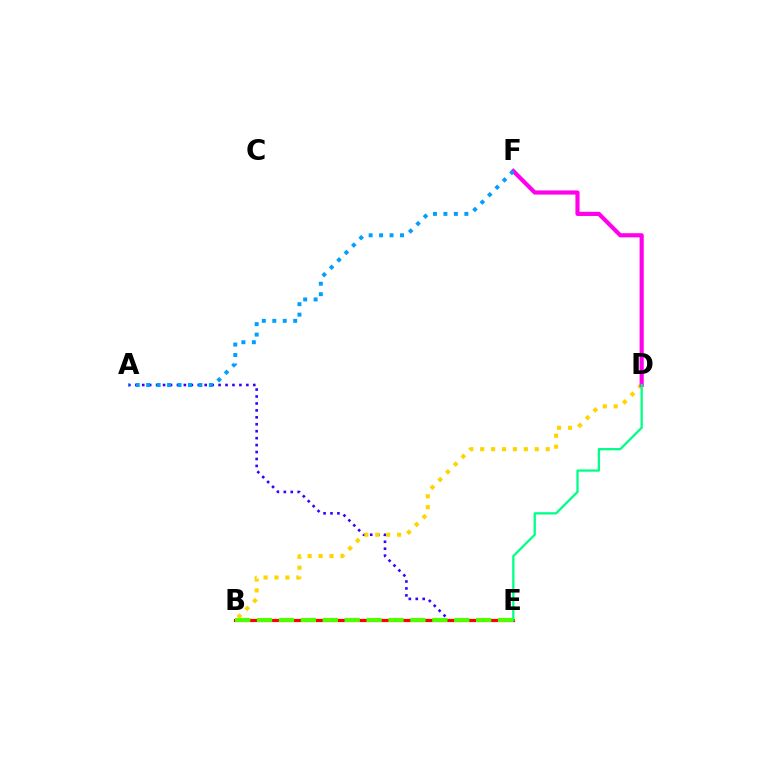{('A', 'E'): [{'color': '#3700ff', 'line_style': 'dotted', 'thickness': 1.89}], ('B', 'D'): [{'color': '#ffd500', 'line_style': 'dotted', 'thickness': 2.97}], ('B', 'E'): [{'color': '#ff0000', 'line_style': 'solid', 'thickness': 2.29}, {'color': '#4fff00', 'line_style': 'dashed', 'thickness': 2.98}], ('D', 'F'): [{'color': '#ff00ed', 'line_style': 'solid', 'thickness': 2.99}], ('D', 'E'): [{'color': '#00ff86', 'line_style': 'solid', 'thickness': 1.64}], ('A', 'F'): [{'color': '#009eff', 'line_style': 'dotted', 'thickness': 2.84}]}